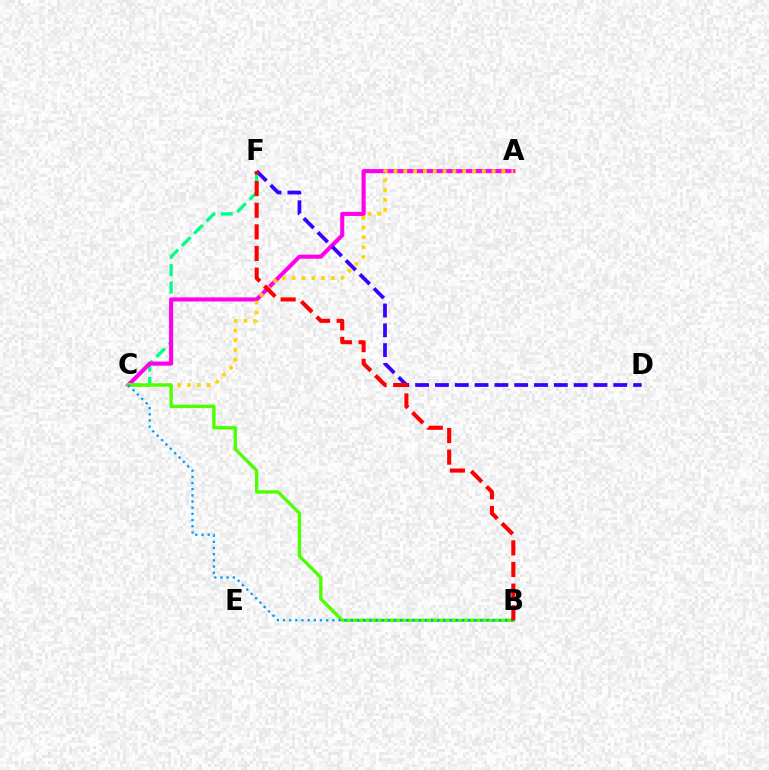{('C', 'F'): [{'color': '#00ff86', 'line_style': 'dashed', 'thickness': 2.36}], ('A', 'C'): [{'color': '#ff00ed', 'line_style': 'solid', 'thickness': 2.95}, {'color': '#ffd500', 'line_style': 'dotted', 'thickness': 2.67}], ('D', 'F'): [{'color': '#3700ff', 'line_style': 'dashed', 'thickness': 2.69}], ('B', 'C'): [{'color': '#4fff00', 'line_style': 'solid', 'thickness': 2.42}, {'color': '#009eff', 'line_style': 'dotted', 'thickness': 1.68}], ('B', 'F'): [{'color': '#ff0000', 'line_style': 'dashed', 'thickness': 2.94}]}